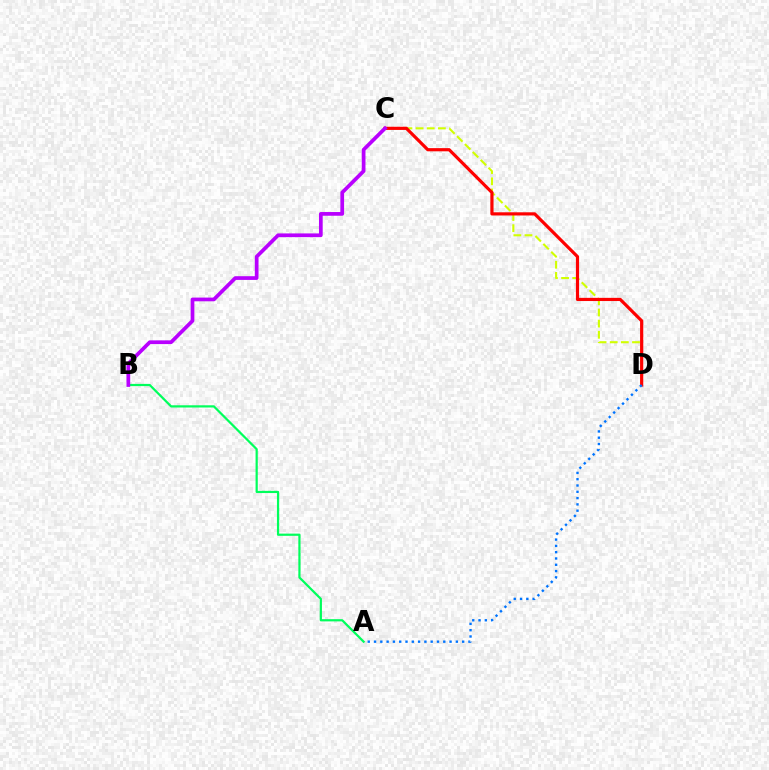{('C', 'D'): [{'color': '#d1ff00', 'line_style': 'dashed', 'thickness': 1.51}, {'color': '#ff0000', 'line_style': 'solid', 'thickness': 2.29}], ('A', 'B'): [{'color': '#00ff5c', 'line_style': 'solid', 'thickness': 1.6}], ('B', 'C'): [{'color': '#b900ff', 'line_style': 'solid', 'thickness': 2.68}], ('A', 'D'): [{'color': '#0074ff', 'line_style': 'dotted', 'thickness': 1.71}]}